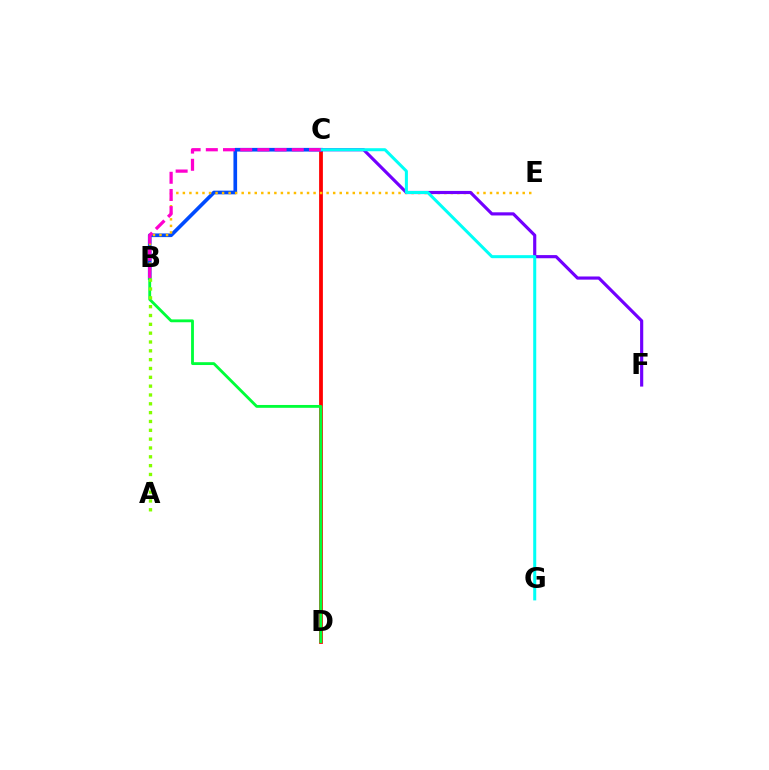{('C', 'D'): [{'color': '#ff0000', 'line_style': 'solid', 'thickness': 2.71}], ('B', 'C'): [{'color': '#004bff', 'line_style': 'solid', 'thickness': 2.64}, {'color': '#ff00cf', 'line_style': 'dashed', 'thickness': 2.34}], ('B', 'E'): [{'color': '#ffbd00', 'line_style': 'dotted', 'thickness': 1.78}], ('C', 'F'): [{'color': '#7200ff', 'line_style': 'solid', 'thickness': 2.27}], ('B', 'D'): [{'color': '#00ff39', 'line_style': 'solid', 'thickness': 2.04}], ('C', 'G'): [{'color': '#00fff6', 'line_style': 'solid', 'thickness': 2.18}], ('A', 'B'): [{'color': '#84ff00', 'line_style': 'dotted', 'thickness': 2.4}]}